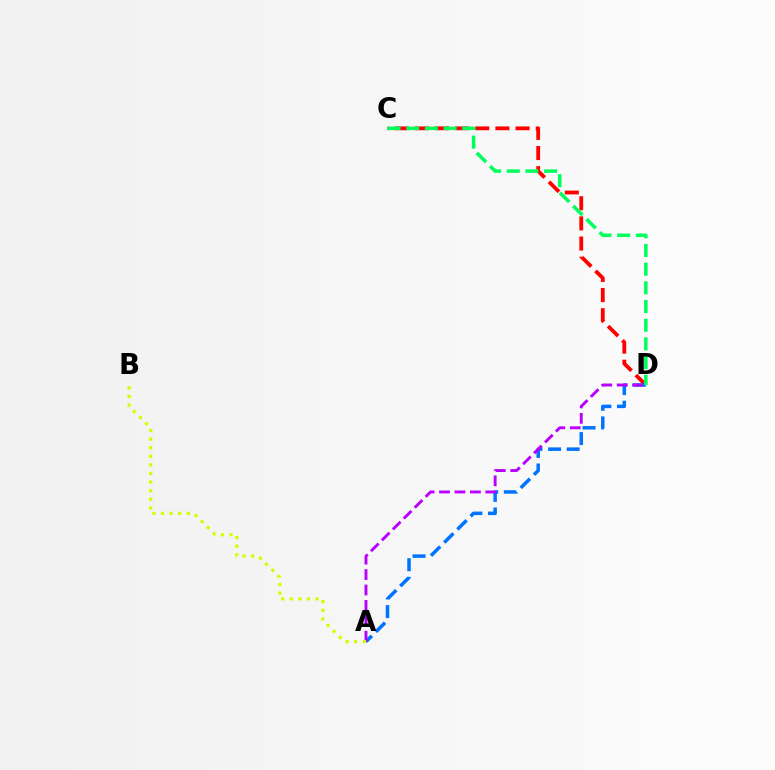{('C', 'D'): [{'color': '#ff0000', 'line_style': 'dashed', 'thickness': 2.74}, {'color': '#00ff5c', 'line_style': 'dashed', 'thickness': 2.54}], ('A', 'D'): [{'color': '#0074ff', 'line_style': 'dashed', 'thickness': 2.53}, {'color': '#b900ff', 'line_style': 'dashed', 'thickness': 2.1}], ('A', 'B'): [{'color': '#d1ff00', 'line_style': 'dotted', 'thickness': 2.34}]}